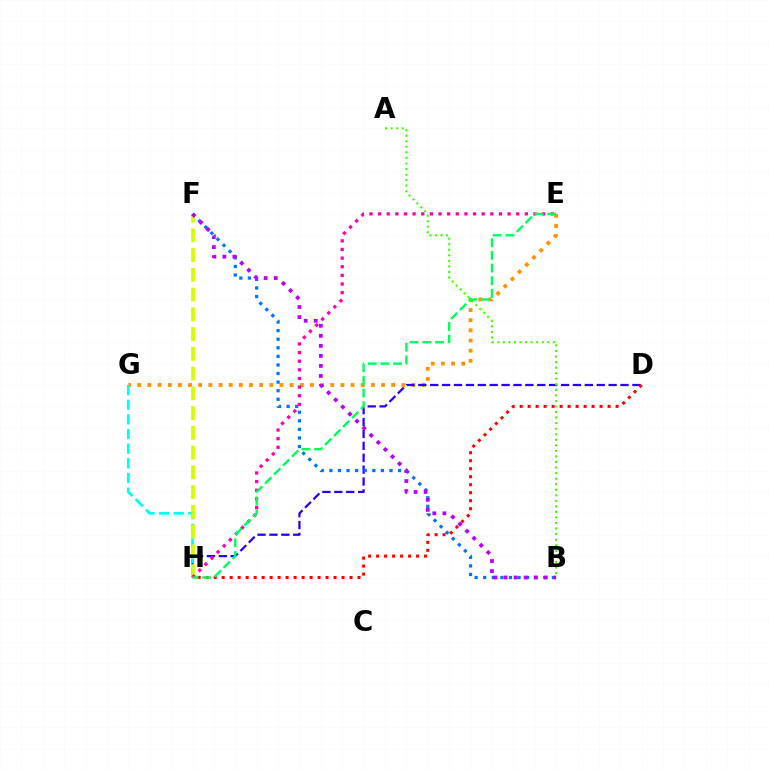{('E', 'G'): [{'color': '#ff9400', 'line_style': 'dotted', 'thickness': 2.76}], ('D', 'H'): [{'color': '#2500ff', 'line_style': 'dashed', 'thickness': 1.62}, {'color': '#ff0000', 'line_style': 'dotted', 'thickness': 2.17}], ('B', 'F'): [{'color': '#0074ff', 'line_style': 'dotted', 'thickness': 2.33}, {'color': '#b900ff', 'line_style': 'dotted', 'thickness': 2.73}], ('G', 'H'): [{'color': '#00fff6', 'line_style': 'dashed', 'thickness': 1.99}], ('F', 'H'): [{'color': '#d1ff00', 'line_style': 'dashed', 'thickness': 2.68}], ('E', 'H'): [{'color': '#ff00ac', 'line_style': 'dotted', 'thickness': 2.35}, {'color': '#00ff5c', 'line_style': 'dashed', 'thickness': 1.72}], ('A', 'B'): [{'color': '#3dff00', 'line_style': 'dotted', 'thickness': 1.51}]}